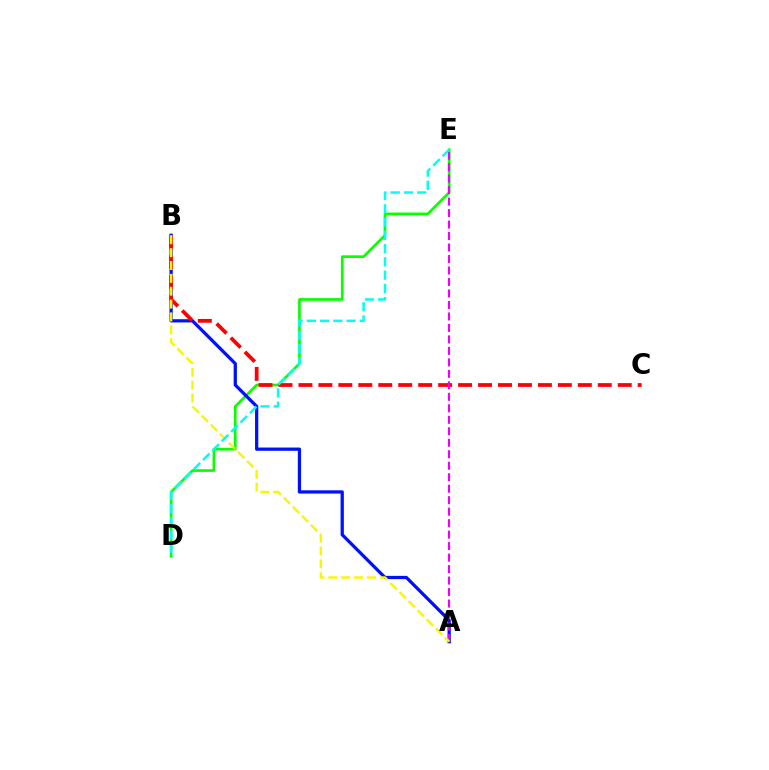{('D', 'E'): [{'color': '#08ff00', 'line_style': 'solid', 'thickness': 1.92}, {'color': '#00fff6', 'line_style': 'dashed', 'thickness': 1.8}], ('A', 'B'): [{'color': '#0010ff', 'line_style': 'solid', 'thickness': 2.34}, {'color': '#fcf500', 'line_style': 'dashed', 'thickness': 1.75}], ('B', 'C'): [{'color': '#ff0000', 'line_style': 'dashed', 'thickness': 2.71}], ('A', 'E'): [{'color': '#ee00ff', 'line_style': 'dashed', 'thickness': 1.56}]}